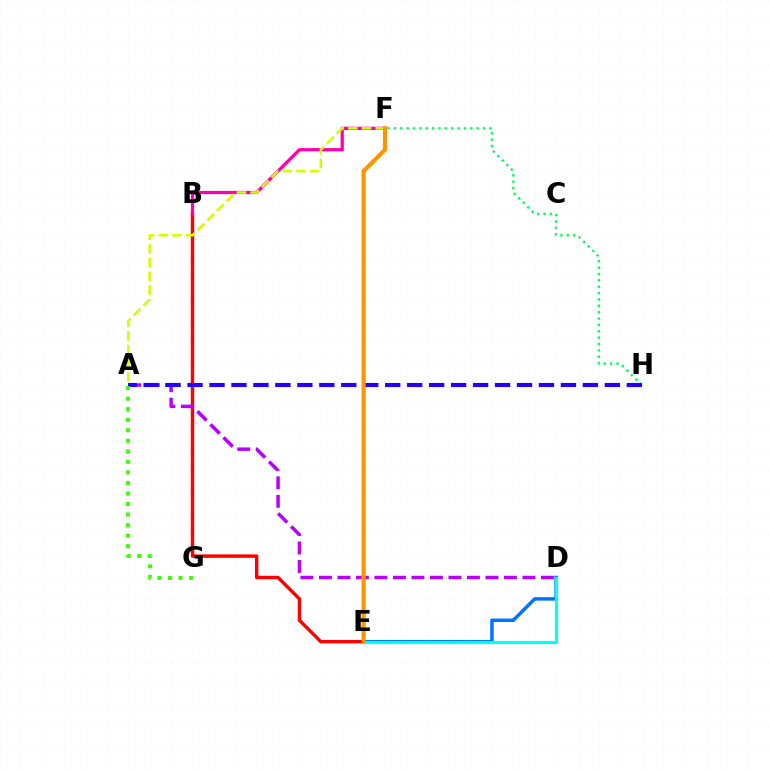{('F', 'H'): [{'color': '#00ff5c', 'line_style': 'dotted', 'thickness': 1.73}], ('B', 'E'): [{'color': '#ff0000', 'line_style': 'solid', 'thickness': 2.47}], ('A', 'D'): [{'color': '#b900ff', 'line_style': 'dashed', 'thickness': 2.51}], ('B', 'F'): [{'color': '#ff00ac', 'line_style': 'solid', 'thickness': 2.34}], ('D', 'E'): [{'color': '#0074ff', 'line_style': 'solid', 'thickness': 2.51}, {'color': '#00fff6', 'line_style': 'solid', 'thickness': 2.28}], ('A', 'H'): [{'color': '#2500ff', 'line_style': 'dashed', 'thickness': 2.98}], ('A', 'F'): [{'color': '#d1ff00', 'line_style': 'dashed', 'thickness': 1.86}], ('A', 'G'): [{'color': '#3dff00', 'line_style': 'dotted', 'thickness': 2.86}], ('E', 'F'): [{'color': '#ff9400', 'line_style': 'solid', 'thickness': 2.99}]}